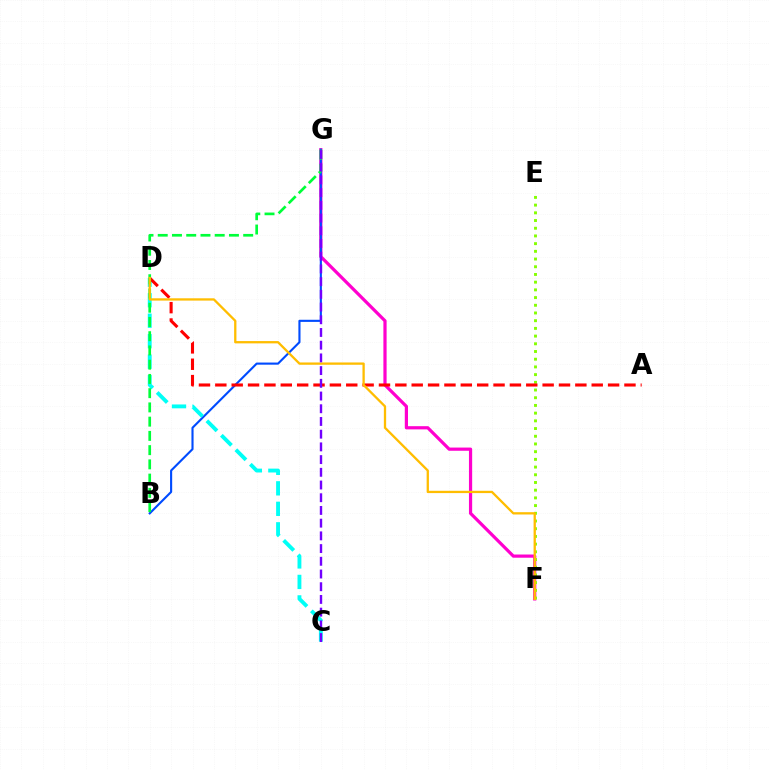{('F', 'G'): [{'color': '#ff00cf', 'line_style': 'solid', 'thickness': 2.31}], ('B', 'G'): [{'color': '#004bff', 'line_style': 'solid', 'thickness': 1.53}, {'color': '#00ff39', 'line_style': 'dashed', 'thickness': 1.93}], ('C', 'D'): [{'color': '#00fff6', 'line_style': 'dashed', 'thickness': 2.78}], ('E', 'F'): [{'color': '#84ff00', 'line_style': 'dotted', 'thickness': 2.09}], ('A', 'D'): [{'color': '#ff0000', 'line_style': 'dashed', 'thickness': 2.22}], ('D', 'F'): [{'color': '#ffbd00', 'line_style': 'solid', 'thickness': 1.66}], ('C', 'G'): [{'color': '#7200ff', 'line_style': 'dashed', 'thickness': 1.73}]}